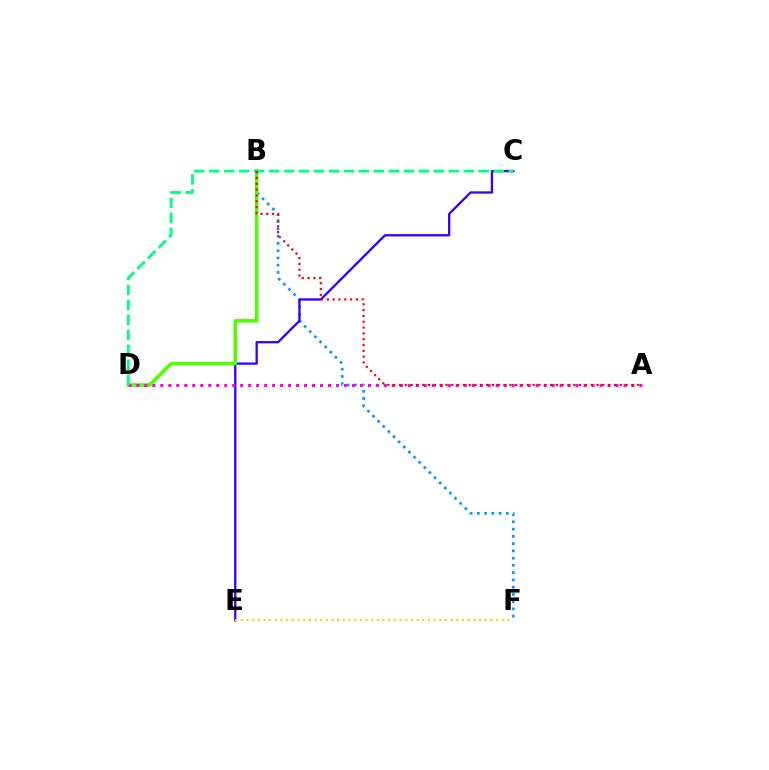{('B', 'F'): [{'color': '#009eff', 'line_style': 'dotted', 'thickness': 1.97}], ('C', 'E'): [{'color': '#3700ff', 'line_style': 'solid', 'thickness': 1.66}], ('B', 'D'): [{'color': '#4fff00', 'line_style': 'solid', 'thickness': 2.59}], ('E', 'F'): [{'color': '#ffd500', 'line_style': 'dotted', 'thickness': 1.54}], ('A', 'D'): [{'color': '#ff00ed', 'line_style': 'dotted', 'thickness': 2.17}], ('C', 'D'): [{'color': '#00ff86', 'line_style': 'dashed', 'thickness': 2.03}], ('A', 'B'): [{'color': '#ff0000', 'line_style': 'dotted', 'thickness': 1.58}]}